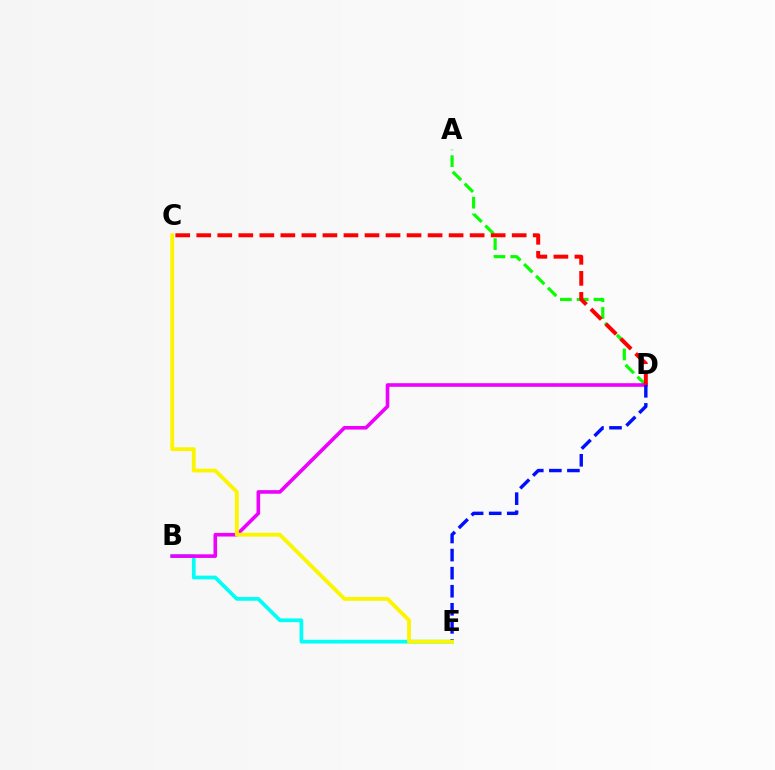{('B', 'E'): [{'color': '#00fff6', 'line_style': 'solid', 'thickness': 2.67}], ('A', 'D'): [{'color': '#08ff00', 'line_style': 'dashed', 'thickness': 2.28}], ('B', 'D'): [{'color': '#ee00ff', 'line_style': 'solid', 'thickness': 2.6}], ('D', 'E'): [{'color': '#0010ff', 'line_style': 'dashed', 'thickness': 2.46}], ('C', 'D'): [{'color': '#ff0000', 'line_style': 'dashed', 'thickness': 2.86}], ('C', 'E'): [{'color': '#fcf500', 'line_style': 'solid', 'thickness': 2.76}]}